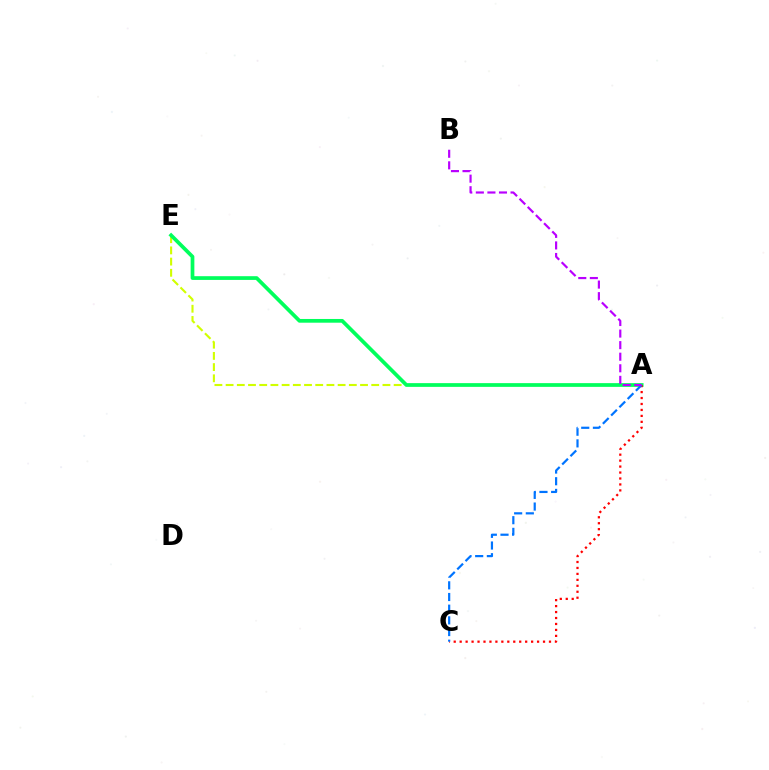{('A', 'E'): [{'color': '#d1ff00', 'line_style': 'dashed', 'thickness': 1.52}, {'color': '#00ff5c', 'line_style': 'solid', 'thickness': 2.68}], ('A', 'C'): [{'color': '#ff0000', 'line_style': 'dotted', 'thickness': 1.62}, {'color': '#0074ff', 'line_style': 'dashed', 'thickness': 1.59}], ('A', 'B'): [{'color': '#b900ff', 'line_style': 'dashed', 'thickness': 1.57}]}